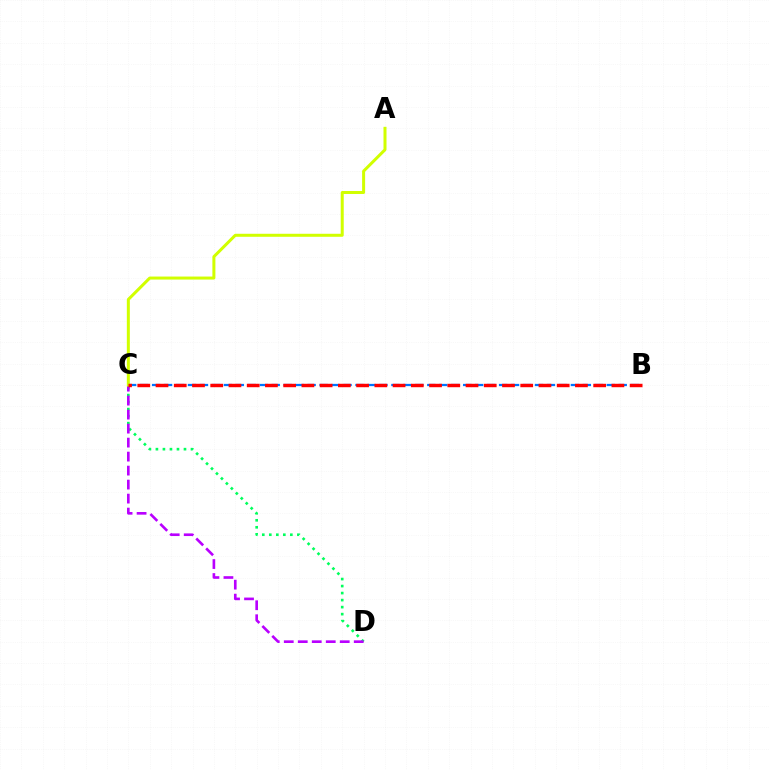{('C', 'D'): [{'color': '#00ff5c', 'line_style': 'dotted', 'thickness': 1.91}, {'color': '#b900ff', 'line_style': 'dashed', 'thickness': 1.9}], ('B', 'C'): [{'color': '#0074ff', 'line_style': 'dashed', 'thickness': 1.63}, {'color': '#ff0000', 'line_style': 'dashed', 'thickness': 2.48}], ('A', 'C'): [{'color': '#d1ff00', 'line_style': 'solid', 'thickness': 2.17}]}